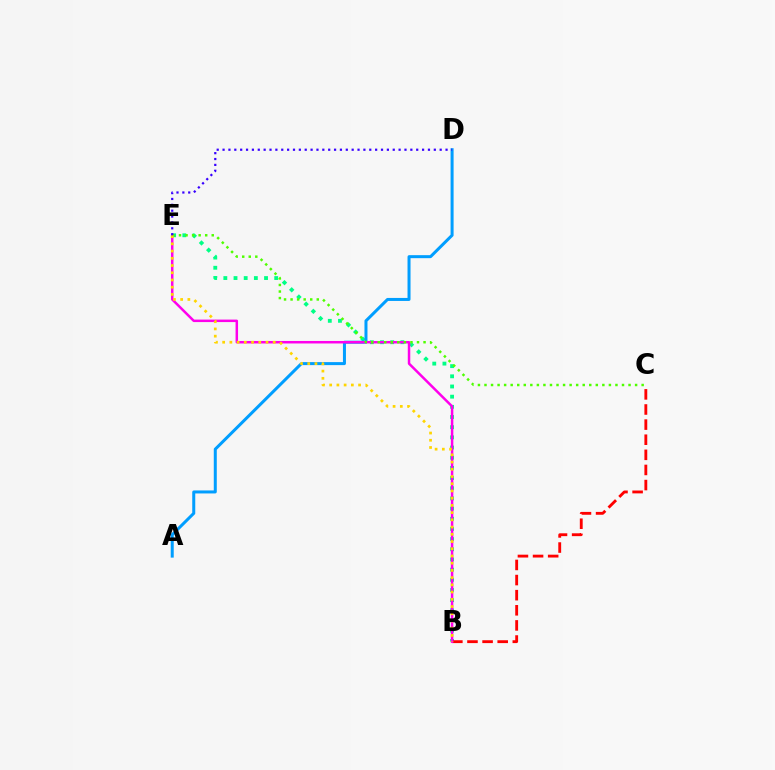{('B', 'E'): [{'color': '#00ff86', 'line_style': 'dotted', 'thickness': 2.76}, {'color': '#ff00ed', 'line_style': 'solid', 'thickness': 1.8}, {'color': '#ffd500', 'line_style': 'dotted', 'thickness': 1.96}], ('B', 'C'): [{'color': '#ff0000', 'line_style': 'dashed', 'thickness': 2.05}], ('A', 'D'): [{'color': '#009eff', 'line_style': 'solid', 'thickness': 2.17}], ('C', 'E'): [{'color': '#4fff00', 'line_style': 'dotted', 'thickness': 1.78}], ('D', 'E'): [{'color': '#3700ff', 'line_style': 'dotted', 'thickness': 1.59}]}